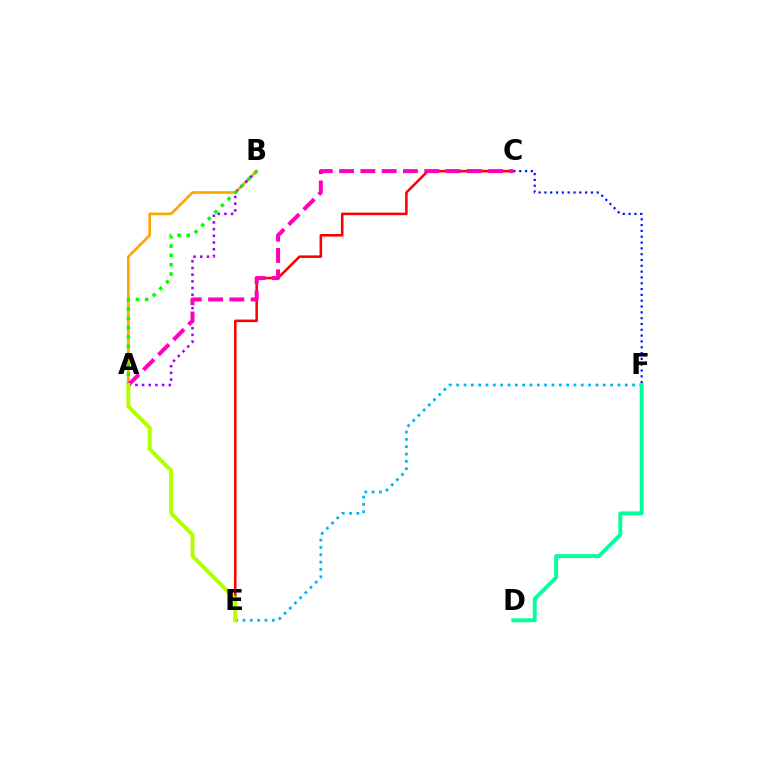{('E', 'F'): [{'color': '#00b5ff', 'line_style': 'dotted', 'thickness': 1.99}], ('A', 'B'): [{'color': '#ffa500', 'line_style': 'solid', 'thickness': 1.94}, {'color': '#9b00ff', 'line_style': 'dotted', 'thickness': 1.82}, {'color': '#08ff00', 'line_style': 'dotted', 'thickness': 2.53}], ('C', 'F'): [{'color': '#0010ff', 'line_style': 'dotted', 'thickness': 1.58}], ('D', 'F'): [{'color': '#00ff9d', 'line_style': 'solid', 'thickness': 2.8}], ('C', 'E'): [{'color': '#ff0000', 'line_style': 'solid', 'thickness': 1.84}], ('A', 'C'): [{'color': '#ff00bd', 'line_style': 'dashed', 'thickness': 2.89}], ('A', 'E'): [{'color': '#b3ff00', 'line_style': 'solid', 'thickness': 2.84}]}